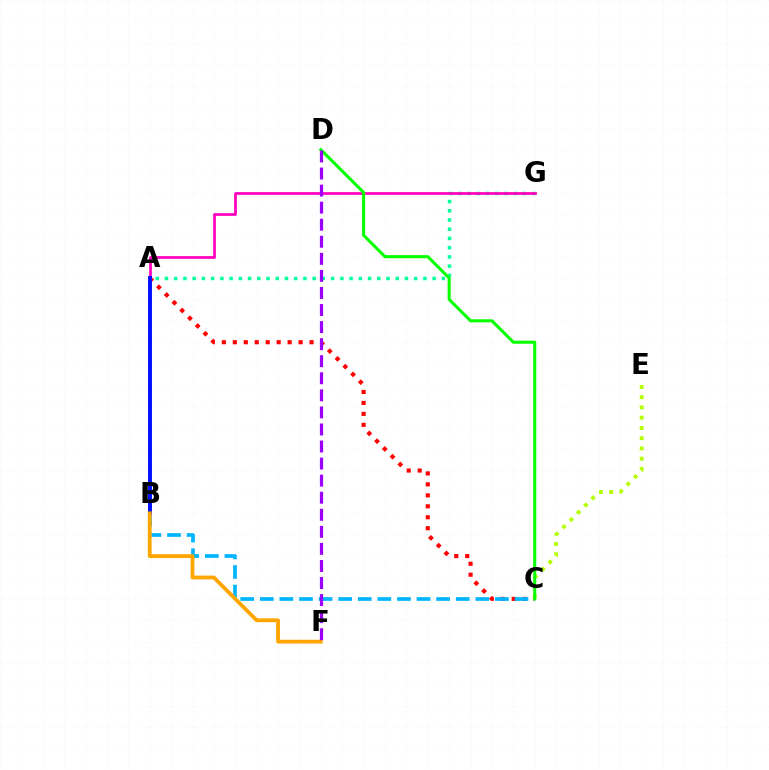{('A', 'C'): [{'color': '#ff0000', 'line_style': 'dotted', 'thickness': 2.98}], ('C', 'E'): [{'color': '#b3ff00', 'line_style': 'dotted', 'thickness': 2.78}], ('A', 'G'): [{'color': '#00ff9d', 'line_style': 'dotted', 'thickness': 2.51}, {'color': '#ff00bd', 'line_style': 'solid', 'thickness': 1.98}], ('B', 'C'): [{'color': '#00b5ff', 'line_style': 'dashed', 'thickness': 2.66}], ('C', 'D'): [{'color': '#08ff00', 'line_style': 'solid', 'thickness': 2.22}], ('A', 'B'): [{'color': '#0010ff', 'line_style': 'solid', 'thickness': 2.84}], ('B', 'F'): [{'color': '#ffa500', 'line_style': 'solid', 'thickness': 2.73}], ('D', 'F'): [{'color': '#9b00ff', 'line_style': 'dashed', 'thickness': 2.32}]}